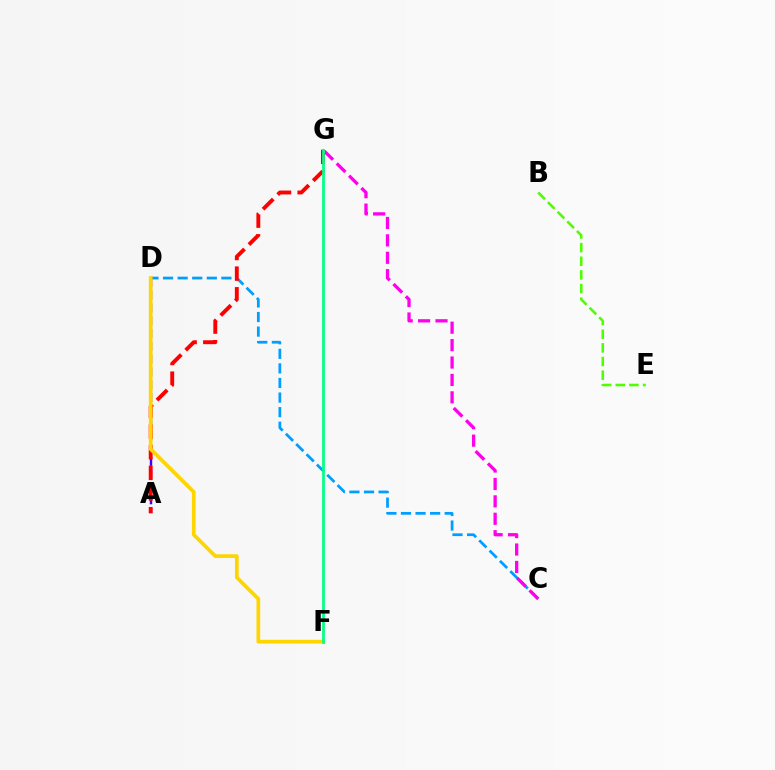{('A', 'D'): [{'color': '#3700ff', 'line_style': 'dashed', 'thickness': 1.74}], ('C', 'D'): [{'color': '#009eff', 'line_style': 'dashed', 'thickness': 1.98}], ('A', 'G'): [{'color': '#ff0000', 'line_style': 'dashed', 'thickness': 2.8}], ('B', 'E'): [{'color': '#4fff00', 'line_style': 'dashed', 'thickness': 1.85}], ('C', 'G'): [{'color': '#ff00ed', 'line_style': 'dashed', 'thickness': 2.37}], ('D', 'F'): [{'color': '#ffd500', 'line_style': 'solid', 'thickness': 2.67}], ('F', 'G'): [{'color': '#00ff86', 'line_style': 'solid', 'thickness': 1.97}]}